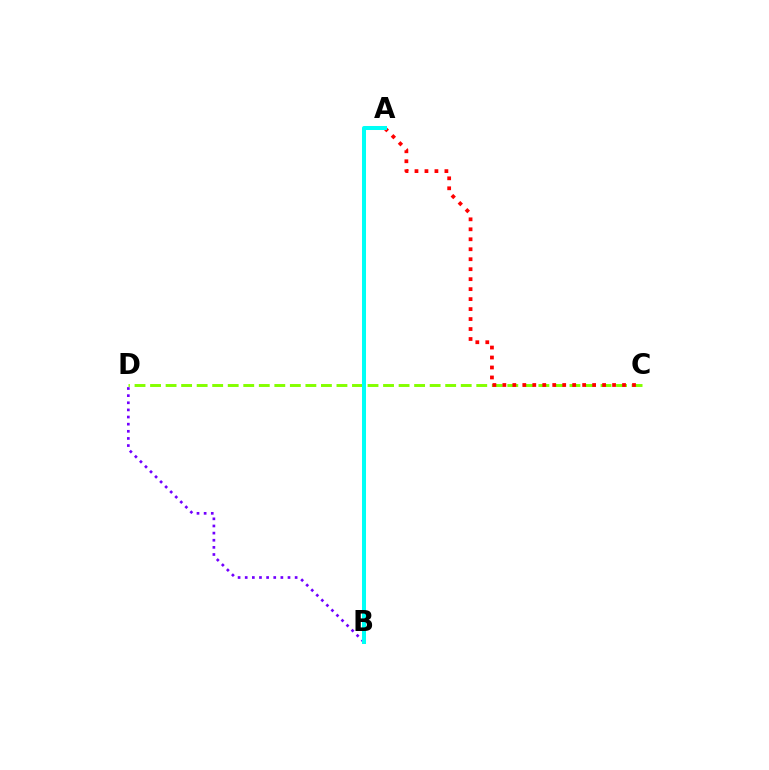{('B', 'D'): [{'color': '#7200ff', 'line_style': 'dotted', 'thickness': 1.94}], ('C', 'D'): [{'color': '#84ff00', 'line_style': 'dashed', 'thickness': 2.11}], ('A', 'C'): [{'color': '#ff0000', 'line_style': 'dotted', 'thickness': 2.71}], ('A', 'B'): [{'color': '#00fff6', 'line_style': 'solid', 'thickness': 2.89}]}